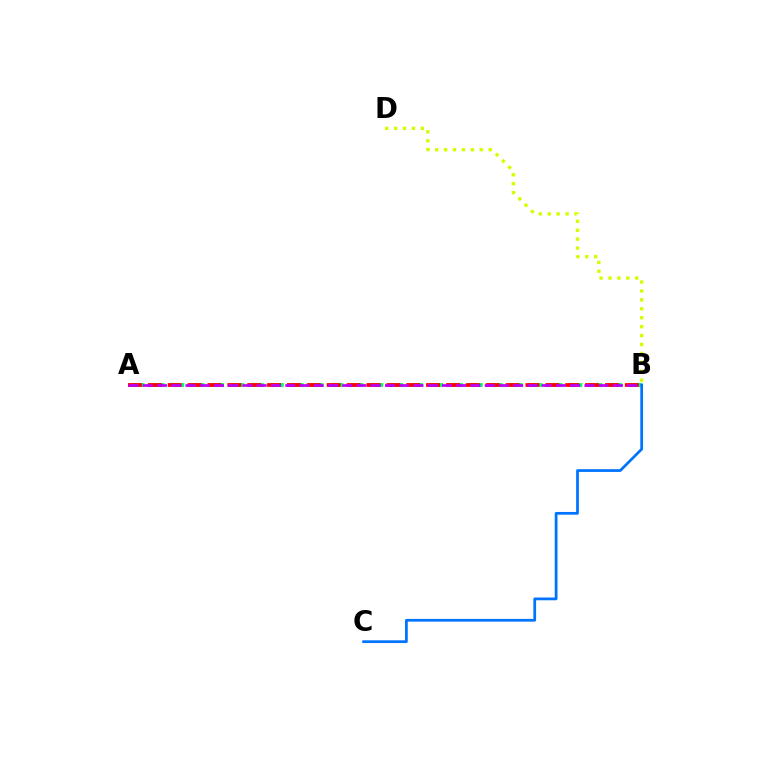{('A', 'B'): [{'color': '#00ff5c', 'line_style': 'dashed', 'thickness': 2.7}, {'color': '#ff0000', 'line_style': 'dashed', 'thickness': 2.7}, {'color': '#b900ff', 'line_style': 'dashed', 'thickness': 1.94}], ('B', 'C'): [{'color': '#0074ff', 'line_style': 'solid', 'thickness': 1.98}], ('B', 'D'): [{'color': '#d1ff00', 'line_style': 'dotted', 'thickness': 2.42}]}